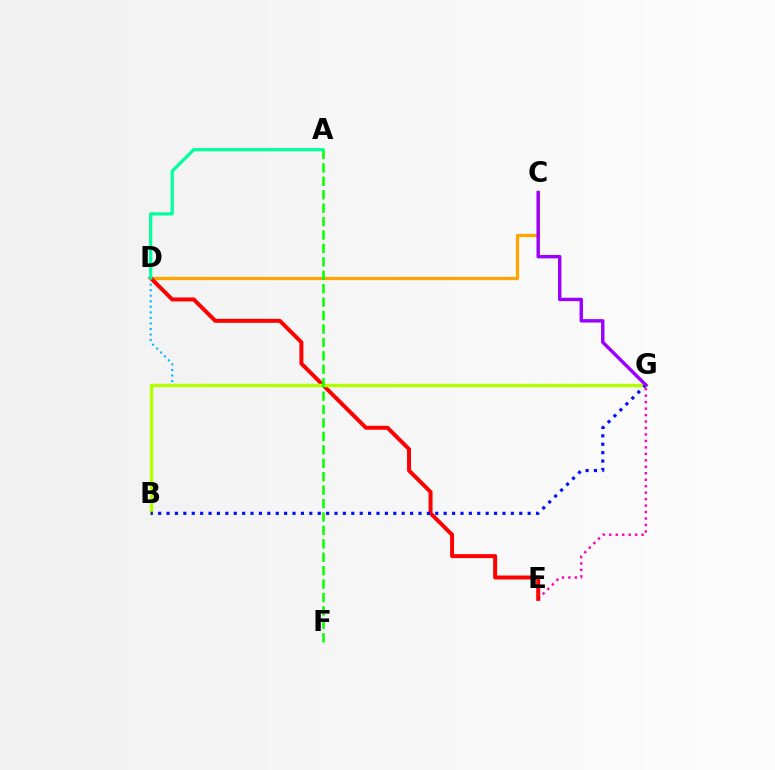{('D', 'G'): [{'color': '#00b5ff', 'line_style': 'dotted', 'thickness': 1.51}], ('E', 'G'): [{'color': '#ff00bd', 'line_style': 'dotted', 'thickness': 1.76}], ('C', 'D'): [{'color': '#ffa500', 'line_style': 'solid', 'thickness': 2.32}], ('D', 'E'): [{'color': '#ff0000', 'line_style': 'solid', 'thickness': 2.85}], ('B', 'G'): [{'color': '#b3ff00', 'line_style': 'solid', 'thickness': 2.45}, {'color': '#0010ff', 'line_style': 'dotted', 'thickness': 2.28}], ('A', 'D'): [{'color': '#00ff9d', 'line_style': 'solid', 'thickness': 2.32}], ('A', 'F'): [{'color': '#08ff00', 'line_style': 'dashed', 'thickness': 1.82}], ('C', 'G'): [{'color': '#9b00ff', 'line_style': 'solid', 'thickness': 2.46}]}